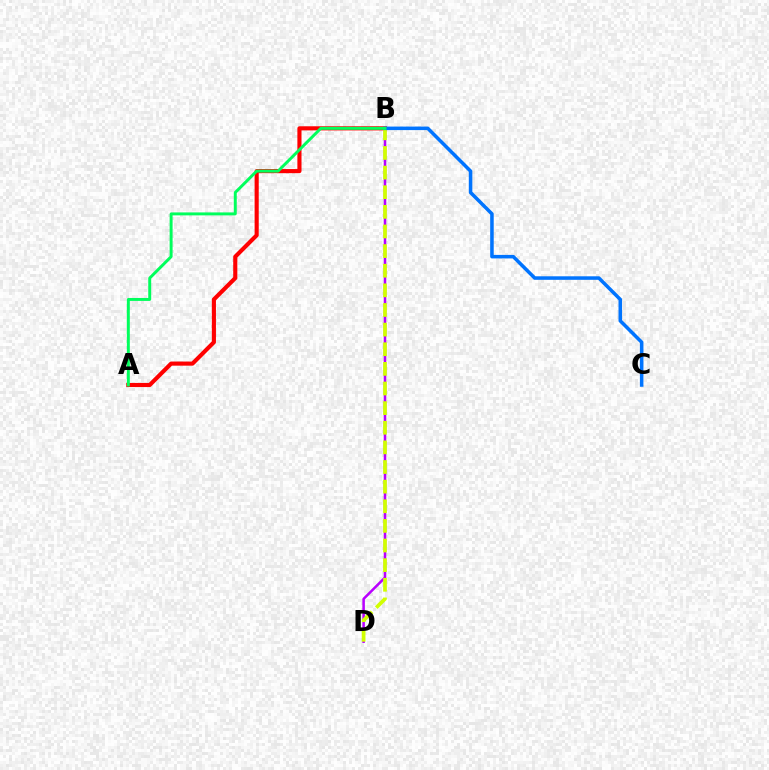{('B', 'D'): [{'color': '#b900ff', 'line_style': 'solid', 'thickness': 1.82}, {'color': '#d1ff00', 'line_style': 'dashed', 'thickness': 2.67}], ('A', 'B'): [{'color': '#ff0000', 'line_style': 'solid', 'thickness': 2.97}, {'color': '#00ff5c', 'line_style': 'solid', 'thickness': 2.13}], ('B', 'C'): [{'color': '#0074ff', 'line_style': 'solid', 'thickness': 2.54}]}